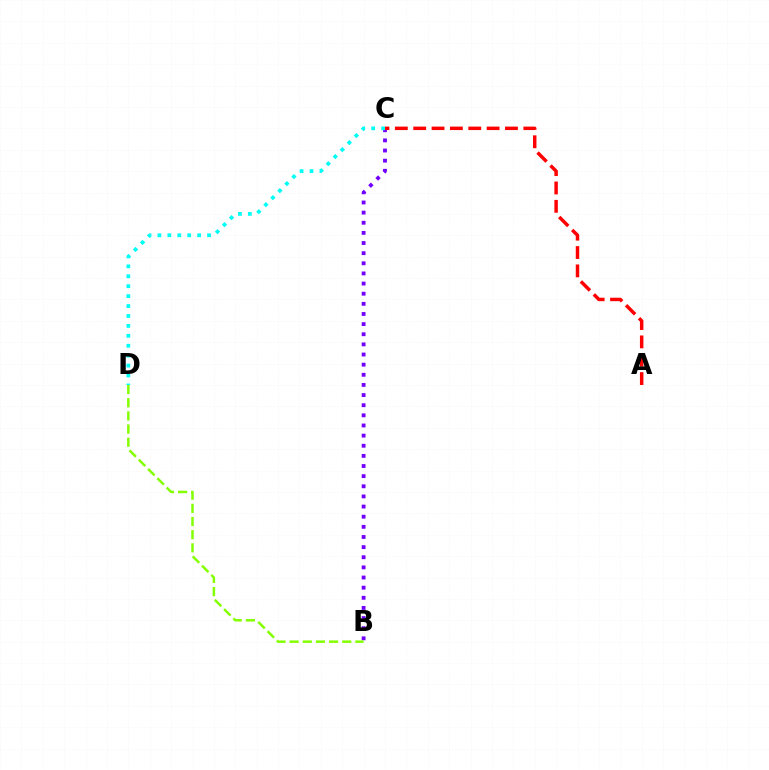{('B', 'C'): [{'color': '#7200ff', 'line_style': 'dotted', 'thickness': 2.75}], ('A', 'C'): [{'color': '#ff0000', 'line_style': 'dashed', 'thickness': 2.49}], ('B', 'D'): [{'color': '#84ff00', 'line_style': 'dashed', 'thickness': 1.79}], ('C', 'D'): [{'color': '#00fff6', 'line_style': 'dotted', 'thickness': 2.7}]}